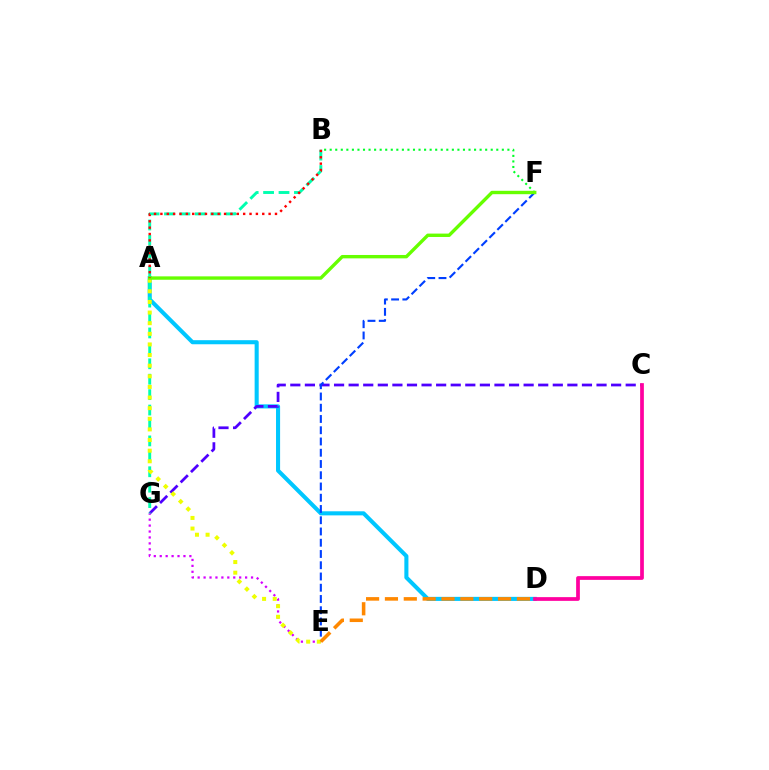{('A', 'D'): [{'color': '#00c7ff', 'line_style': 'solid', 'thickness': 2.93}], ('C', 'G'): [{'color': '#4f00ff', 'line_style': 'dashed', 'thickness': 1.98}], ('E', 'G'): [{'color': '#d600ff', 'line_style': 'dotted', 'thickness': 1.61}], ('E', 'F'): [{'color': '#003fff', 'line_style': 'dashed', 'thickness': 1.53}], ('C', 'D'): [{'color': '#ff00a0', 'line_style': 'solid', 'thickness': 2.68}], ('B', 'G'): [{'color': '#00ffaf', 'line_style': 'dashed', 'thickness': 2.1}], ('A', 'E'): [{'color': '#eeff00', 'line_style': 'dotted', 'thickness': 2.89}], ('D', 'E'): [{'color': '#ff8800', 'line_style': 'dashed', 'thickness': 2.56}], ('B', 'F'): [{'color': '#00ff27', 'line_style': 'dotted', 'thickness': 1.51}], ('A', 'F'): [{'color': '#66ff00', 'line_style': 'solid', 'thickness': 2.43}], ('A', 'B'): [{'color': '#ff0000', 'line_style': 'dotted', 'thickness': 1.73}]}